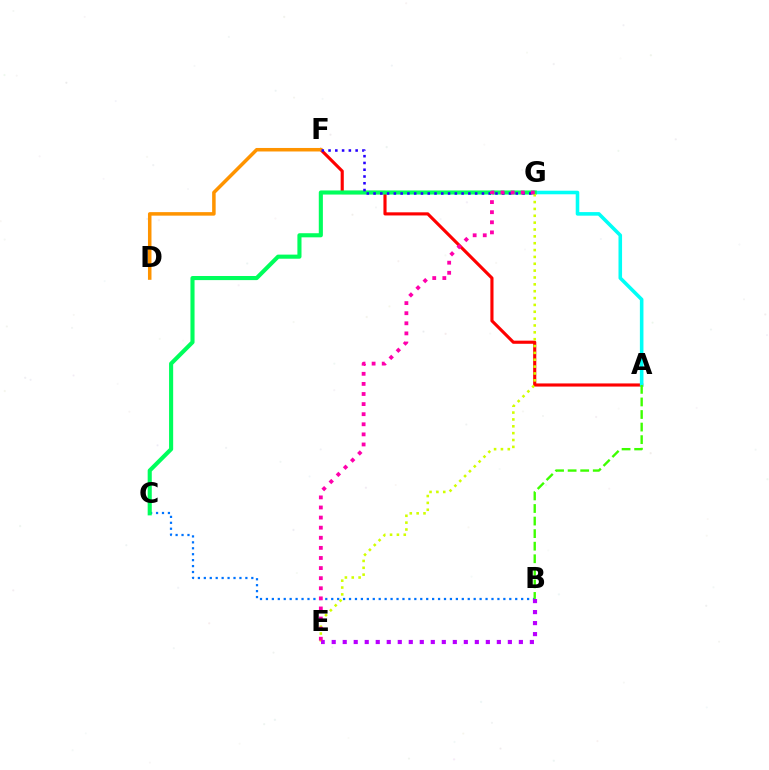{('A', 'F'): [{'color': '#ff0000', 'line_style': 'solid', 'thickness': 2.25}], ('A', 'G'): [{'color': '#00fff6', 'line_style': 'solid', 'thickness': 2.57}], ('B', 'C'): [{'color': '#0074ff', 'line_style': 'dotted', 'thickness': 1.61}], ('A', 'B'): [{'color': '#3dff00', 'line_style': 'dashed', 'thickness': 1.71}], ('D', 'F'): [{'color': '#ff9400', 'line_style': 'solid', 'thickness': 2.53}], ('C', 'G'): [{'color': '#00ff5c', 'line_style': 'solid', 'thickness': 2.95}], ('F', 'G'): [{'color': '#2500ff', 'line_style': 'dotted', 'thickness': 1.84}], ('E', 'G'): [{'color': '#d1ff00', 'line_style': 'dotted', 'thickness': 1.86}, {'color': '#ff00ac', 'line_style': 'dotted', 'thickness': 2.74}], ('B', 'E'): [{'color': '#b900ff', 'line_style': 'dotted', 'thickness': 2.99}]}